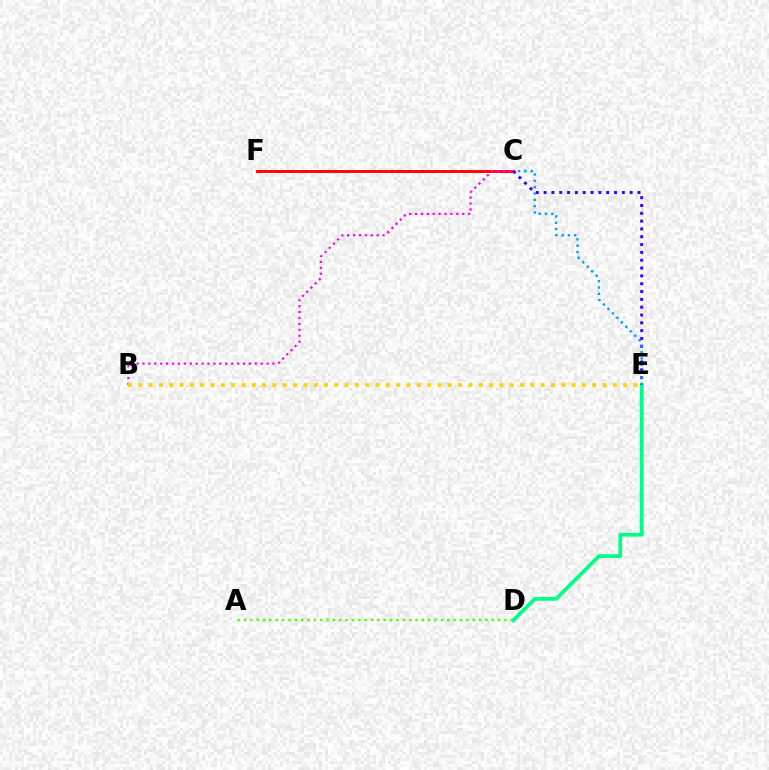{('A', 'D'): [{'color': '#4fff00', 'line_style': 'dotted', 'thickness': 1.73}], ('D', 'E'): [{'color': '#00ff86', 'line_style': 'solid', 'thickness': 2.69}], ('C', 'F'): [{'color': '#ff0000', 'line_style': 'solid', 'thickness': 2.08}], ('B', 'C'): [{'color': '#ff00ed', 'line_style': 'dotted', 'thickness': 1.6}], ('C', 'E'): [{'color': '#3700ff', 'line_style': 'dotted', 'thickness': 2.13}, {'color': '#009eff', 'line_style': 'dotted', 'thickness': 1.72}], ('B', 'E'): [{'color': '#ffd500', 'line_style': 'dotted', 'thickness': 2.8}]}